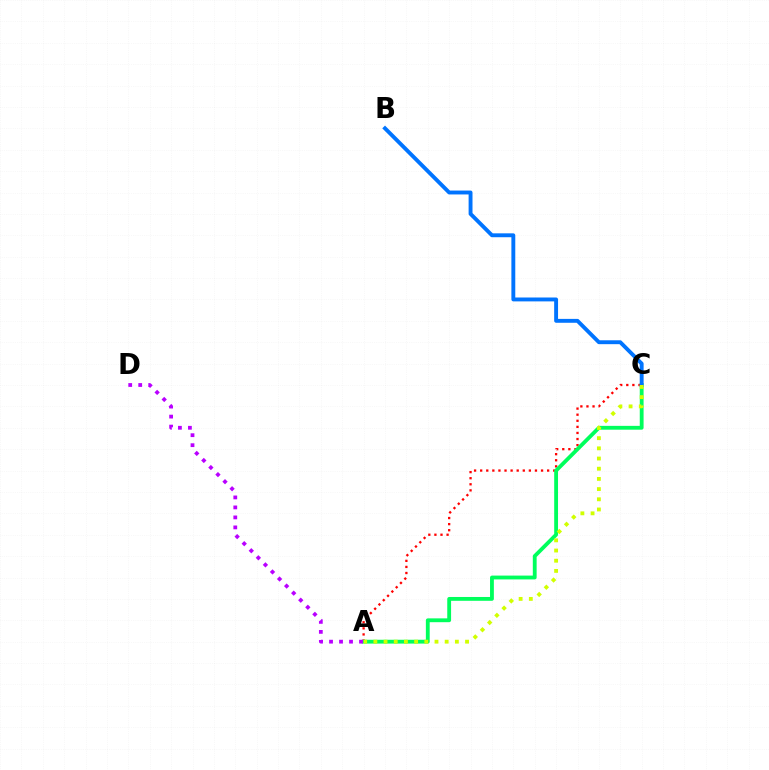{('A', 'C'): [{'color': '#ff0000', 'line_style': 'dotted', 'thickness': 1.65}, {'color': '#00ff5c', 'line_style': 'solid', 'thickness': 2.76}, {'color': '#d1ff00', 'line_style': 'dotted', 'thickness': 2.77}], ('B', 'C'): [{'color': '#0074ff', 'line_style': 'solid', 'thickness': 2.8}], ('A', 'D'): [{'color': '#b900ff', 'line_style': 'dotted', 'thickness': 2.72}]}